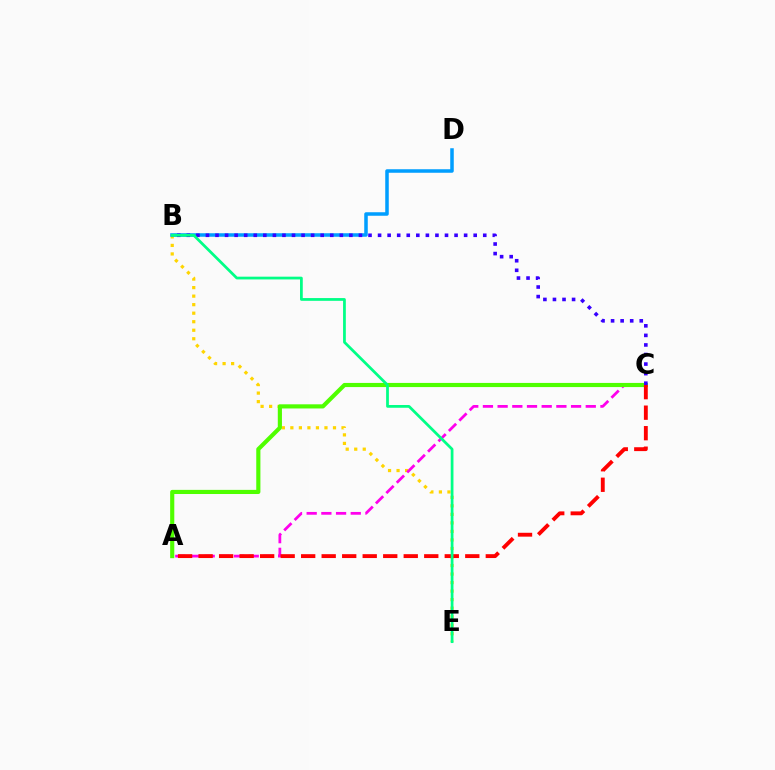{('B', 'E'): [{'color': '#ffd500', 'line_style': 'dotted', 'thickness': 2.32}, {'color': '#00ff86', 'line_style': 'solid', 'thickness': 1.98}], ('B', 'D'): [{'color': '#009eff', 'line_style': 'solid', 'thickness': 2.53}], ('A', 'C'): [{'color': '#ff00ed', 'line_style': 'dashed', 'thickness': 2.0}, {'color': '#4fff00', 'line_style': 'solid', 'thickness': 2.98}, {'color': '#ff0000', 'line_style': 'dashed', 'thickness': 2.79}], ('B', 'C'): [{'color': '#3700ff', 'line_style': 'dotted', 'thickness': 2.6}]}